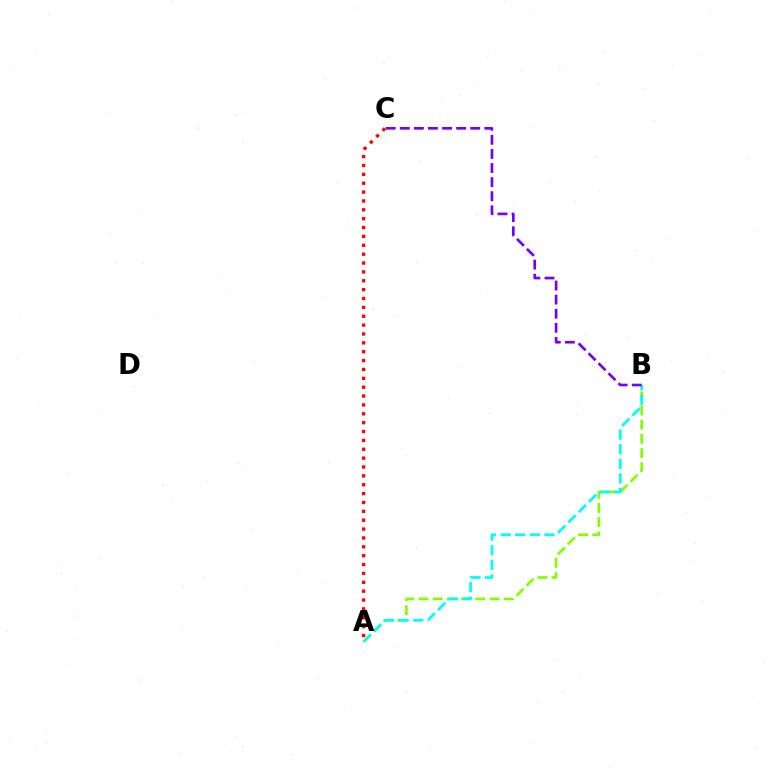{('A', 'B'): [{'color': '#84ff00', 'line_style': 'dashed', 'thickness': 1.93}, {'color': '#00fff6', 'line_style': 'dashed', 'thickness': 1.98}], ('A', 'C'): [{'color': '#ff0000', 'line_style': 'dotted', 'thickness': 2.41}], ('B', 'C'): [{'color': '#7200ff', 'line_style': 'dashed', 'thickness': 1.91}]}